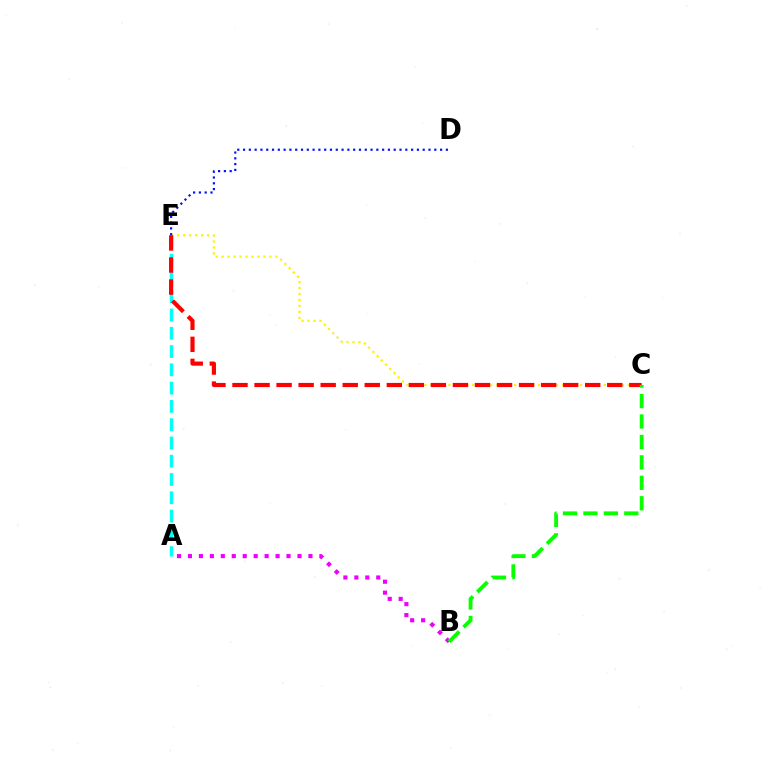{('A', 'B'): [{'color': '#ee00ff', 'line_style': 'dotted', 'thickness': 2.98}], ('C', 'E'): [{'color': '#fcf500', 'line_style': 'dotted', 'thickness': 1.62}, {'color': '#ff0000', 'line_style': 'dashed', 'thickness': 2.99}], ('A', 'E'): [{'color': '#00fff6', 'line_style': 'dashed', 'thickness': 2.48}], ('B', 'C'): [{'color': '#08ff00', 'line_style': 'dashed', 'thickness': 2.78}], ('D', 'E'): [{'color': '#0010ff', 'line_style': 'dotted', 'thickness': 1.57}]}